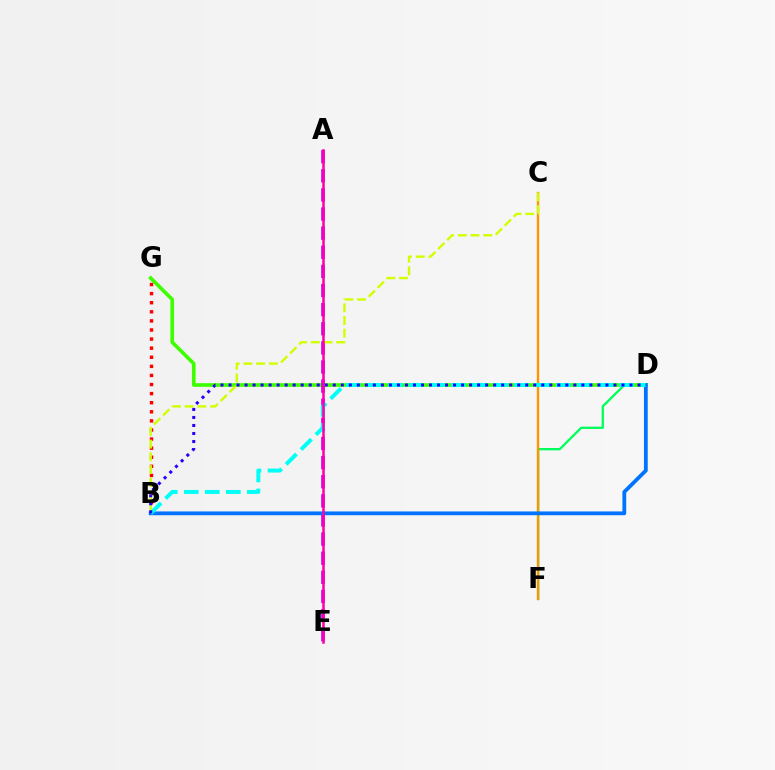{('D', 'F'): [{'color': '#00ff5c', 'line_style': 'solid', 'thickness': 1.67}], ('D', 'G'): [{'color': '#3dff00', 'line_style': 'solid', 'thickness': 2.62}], ('B', 'G'): [{'color': '#ff0000', 'line_style': 'dotted', 'thickness': 2.47}], ('A', 'E'): [{'color': '#b900ff', 'line_style': 'dashed', 'thickness': 2.6}, {'color': '#ff00ac', 'line_style': 'solid', 'thickness': 1.82}], ('C', 'F'): [{'color': '#ff9400', 'line_style': 'solid', 'thickness': 1.71}], ('B', 'D'): [{'color': '#0074ff', 'line_style': 'solid', 'thickness': 2.73}, {'color': '#00fff6', 'line_style': 'dashed', 'thickness': 2.86}, {'color': '#2500ff', 'line_style': 'dotted', 'thickness': 2.18}], ('B', 'C'): [{'color': '#d1ff00', 'line_style': 'dashed', 'thickness': 1.73}]}